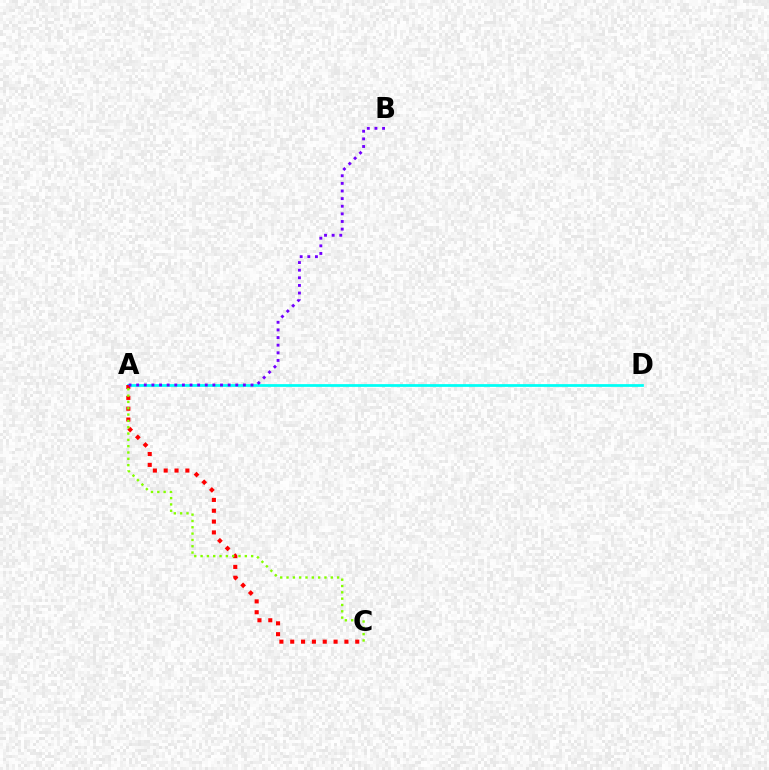{('A', 'D'): [{'color': '#00fff6', 'line_style': 'solid', 'thickness': 1.98}], ('A', 'C'): [{'color': '#ff0000', 'line_style': 'dotted', 'thickness': 2.94}, {'color': '#84ff00', 'line_style': 'dotted', 'thickness': 1.72}], ('A', 'B'): [{'color': '#7200ff', 'line_style': 'dotted', 'thickness': 2.07}]}